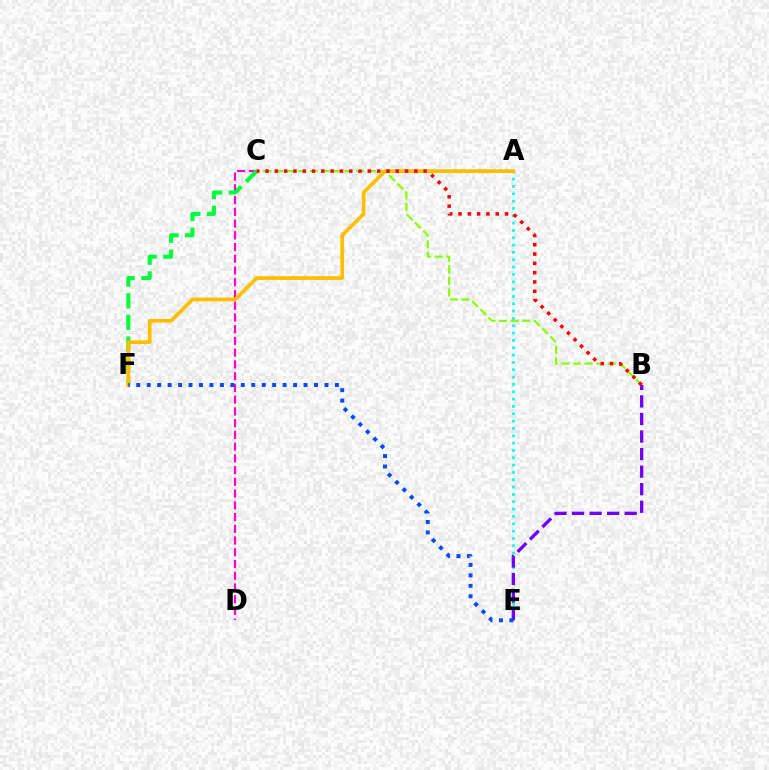{('A', 'E'): [{'color': '#00fff6', 'line_style': 'dotted', 'thickness': 1.99}], ('C', 'D'): [{'color': '#ff00cf', 'line_style': 'dashed', 'thickness': 1.59}], ('B', 'E'): [{'color': '#7200ff', 'line_style': 'dashed', 'thickness': 2.39}], ('C', 'F'): [{'color': '#00ff39', 'line_style': 'dashed', 'thickness': 2.94}], ('B', 'C'): [{'color': '#84ff00', 'line_style': 'dashed', 'thickness': 1.57}, {'color': '#ff0000', 'line_style': 'dotted', 'thickness': 2.53}], ('A', 'F'): [{'color': '#ffbd00', 'line_style': 'solid', 'thickness': 2.67}], ('E', 'F'): [{'color': '#004bff', 'line_style': 'dotted', 'thickness': 2.84}]}